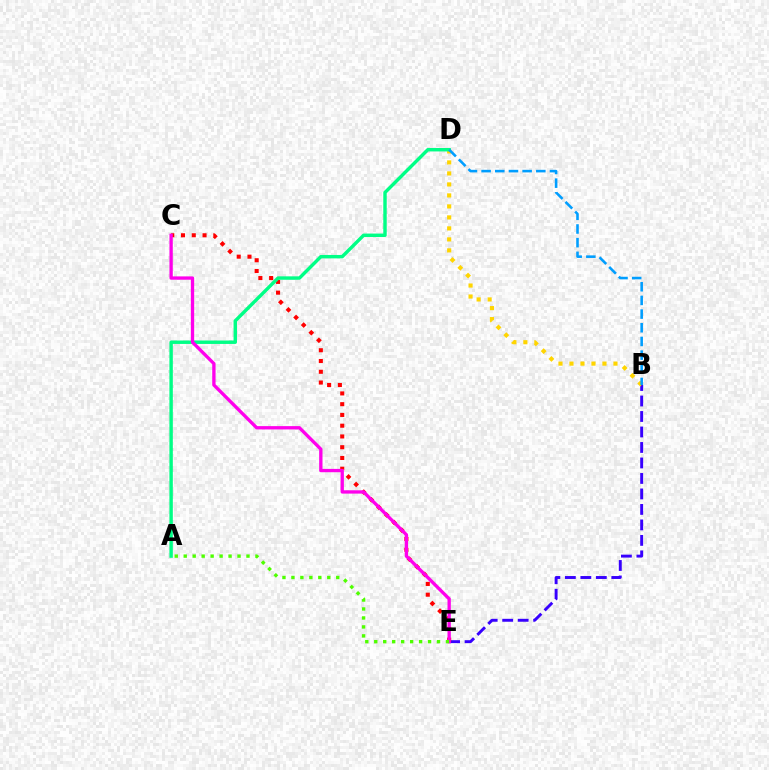{('B', 'E'): [{'color': '#3700ff', 'line_style': 'dashed', 'thickness': 2.1}], ('C', 'E'): [{'color': '#ff0000', 'line_style': 'dotted', 'thickness': 2.92}, {'color': '#ff00ed', 'line_style': 'solid', 'thickness': 2.39}], ('B', 'D'): [{'color': '#ffd500', 'line_style': 'dotted', 'thickness': 2.99}, {'color': '#009eff', 'line_style': 'dashed', 'thickness': 1.86}], ('A', 'D'): [{'color': '#00ff86', 'line_style': 'solid', 'thickness': 2.47}], ('A', 'E'): [{'color': '#4fff00', 'line_style': 'dotted', 'thickness': 2.44}]}